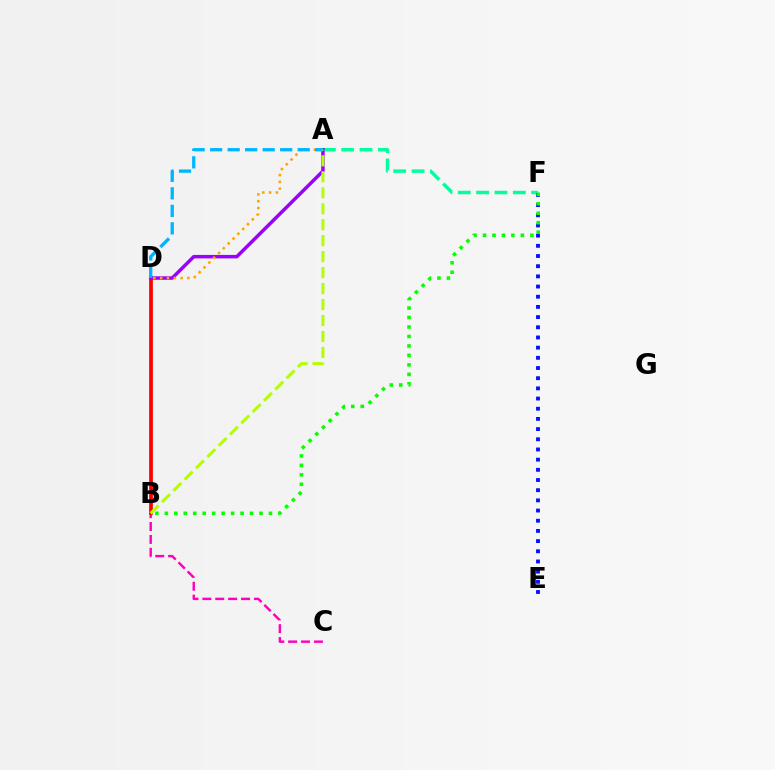{('B', 'C'): [{'color': '#ff00bd', 'line_style': 'dashed', 'thickness': 1.75}], ('A', 'F'): [{'color': '#00ff9d', 'line_style': 'dashed', 'thickness': 2.49}], ('E', 'F'): [{'color': '#0010ff', 'line_style': 'dotted', 'thickness': 2.77}], ('B', 'F'): [{'color': '#08ff00', 'line_style': 'dotted', 'thickness': 2.57}], ('B', 'D'): [{'color': '#ff0000', 'line_style': 'solid', 'thickness': 2.69}], ('A', 'D'): [{'color': '#9b00ff', 'line_style': 'solid', 'thickness': 2.5}, {'color': '#ffa500', 'line_style': 'dotted', 'thickness': 1.85}, {'color': '#00b5ff', 'line_style': 'dashed', 'thickness': 2.38}], ('A', 'B'): [{'color': '#b3ff00', 'line_style': 'dashed', 'thickness': 2.17}]}